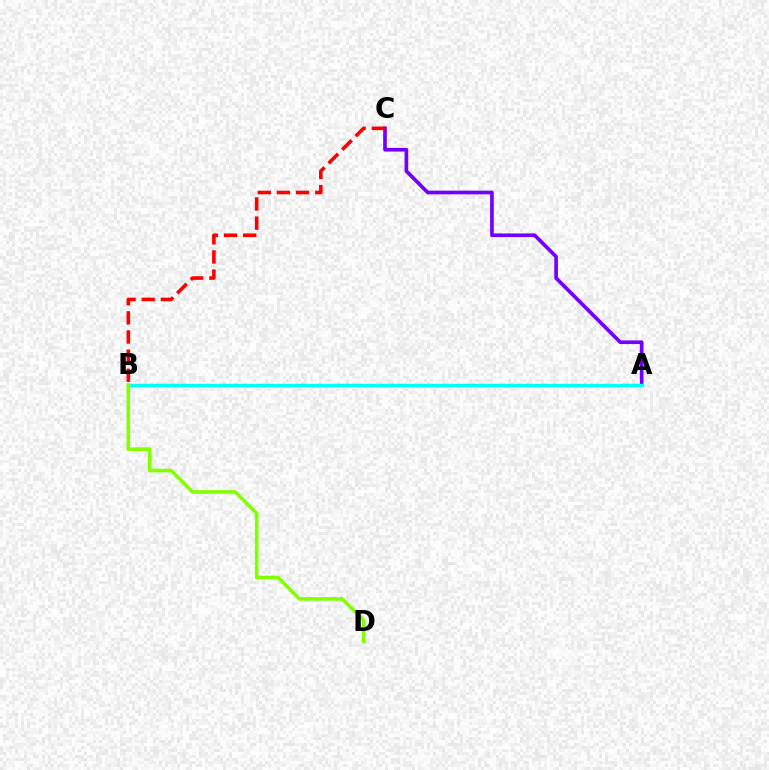{('A', 'C'): [{'color': '#7200ff', 'line_style': 'solid', 'thickness': 2.64}], ('A', 'B'): [{'color': '#00fff6', 'line_style': 'solid', 'thickness': 2.46}], ('B', 'D'): [{'color': '#84ff00', 'line_style': 'solid', 'thickness': 2.6}], ('B', 'C'): [{'color': '#ff0000', 'line_style': 'dashed', 'thickness': 2.6}]}